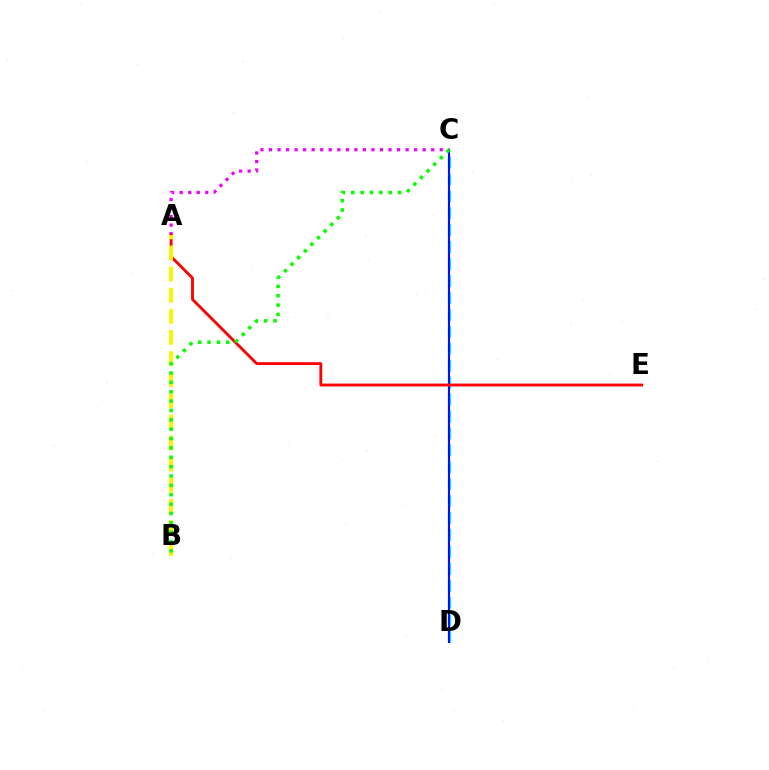{('C', 'D'): [{'color': '#00fff6', 'line_style': 'dashed', 'thickness': 2.3}, {'color': '#0010ff', 'line_style': 'solid', 'thickness': 1.52}], ('A', 'C'): [{'color': '#ee00ff', 'line_style': 'dotted', 'thickness': 2.32}], ('A', 'E'): [{'color': '#ff0000', 'line_style': 'solid', 'thickness': 2.05}], ('A', 'B'): [{'color': '#fcf500', 'line_style': 'dashed', 'thickness': 2.87}], ('B', 'C'): [{'color': '#08ff00', 'line_style': 'dotted', 'thickness': 2.54}]}